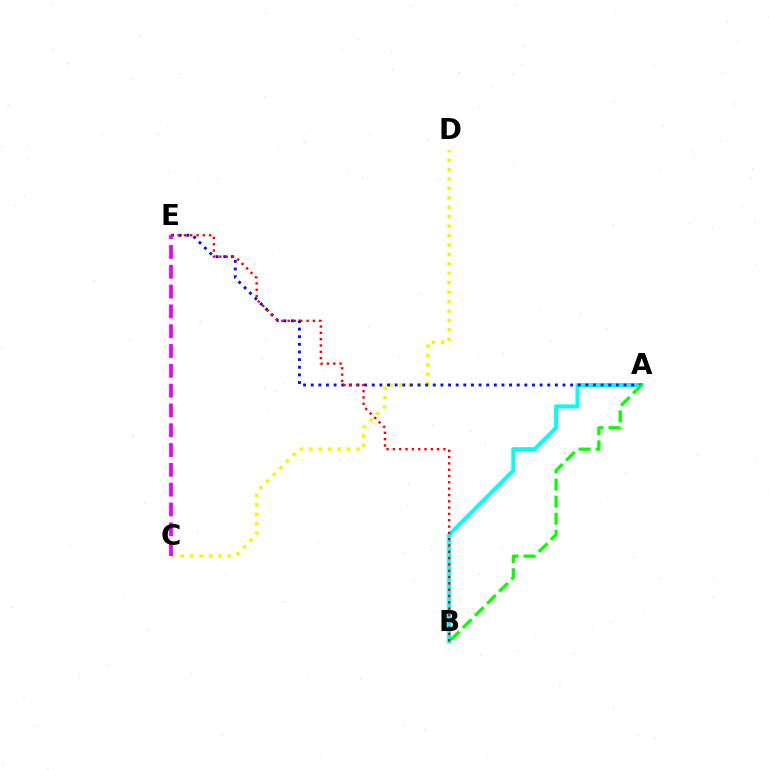{('A', 'B'): [{'color': '#00fff6', 'line_style': 'solid', 'thickness': 2.88}, {'color': '#08ff00', 'line_style': 'dashed', 'thickness': 2.33}], ('C', 'D'): [{'color': '#fcf500', 'line_style': 'dotted', 'thickness': 2.56}], ('A', 'E'): [{'color': '#0010ff', 'line_style': 'dotted', 'thickness': 2.07}], ('B', 'E'): [{'color': '#ff0000', 'line_style': 'dotted', 'thickness': 1.72}], ('C', 'E'): [{'color': '#ee00ff', 'line_style': 'dashed', 'thickness': 2.69}]}